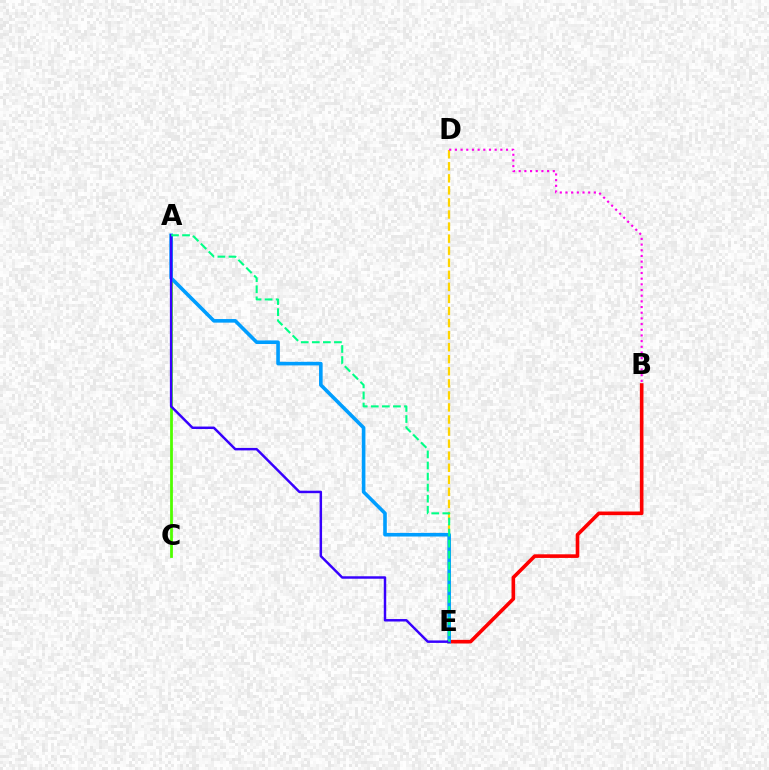{('B', 'E'): [{'color': '#ff0000', 'line_style': 'solid', 'thickness': 2.61}], ('A', 'C'): [{'color': '#4fff00', 'line_style': 'solid', 'thickness': 2.0}], ('D', 'E'): [{'color': '#ffd500', 'line_style': 'dashed', 'thickness': 1.64}], ('A', 'E'): [{'color': '#009eff', 'line_style': 'solid', 'thickness': 2.59}, {'color': '#3700ff', 'line_style': 'solid', 'thickness': 1.77}, {'color': '#00ff86', 'line_style': 'dashed', 'thickness': 1.5}], ('B', 'D'): [{'color': '#ff00ed', 'line_style': 'dotted', 'thickness': 1.54}]}